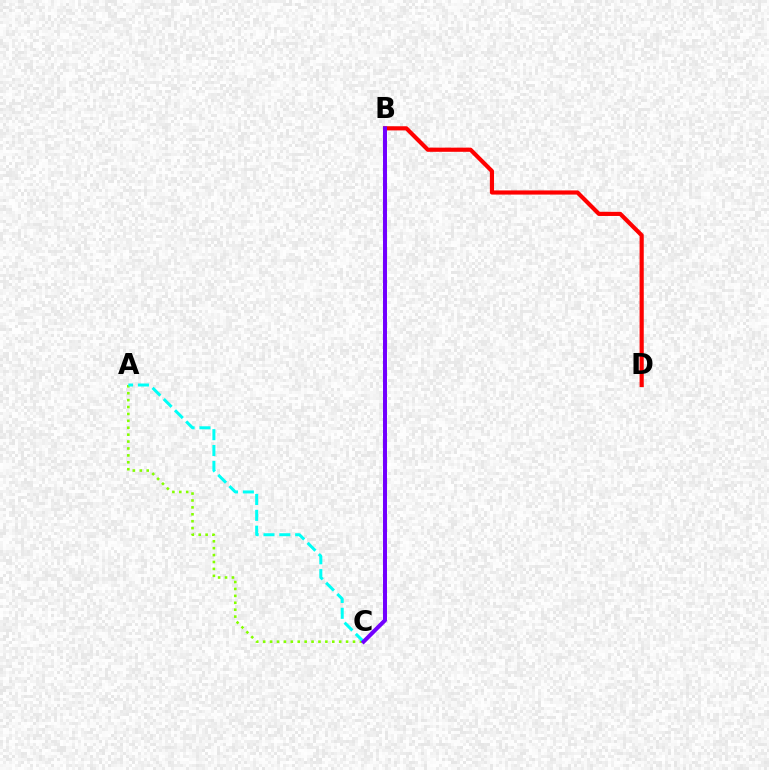{('A', 'C'): [{'color': '#84ff00', 'line_style': 'dotted', 'thickness': 1.88}, {'color': '#00fff6', 'line_style': 'dashed', 'thickness': 2.15}], ('B', 'D'): [{'color': '#ff0000', 'line_style': 'solid', 'thickness': 3.0}], ('B', 'C'): [{'color': '#7200ff', 'line_style': 'solid', 'thickness': 2.89}]}